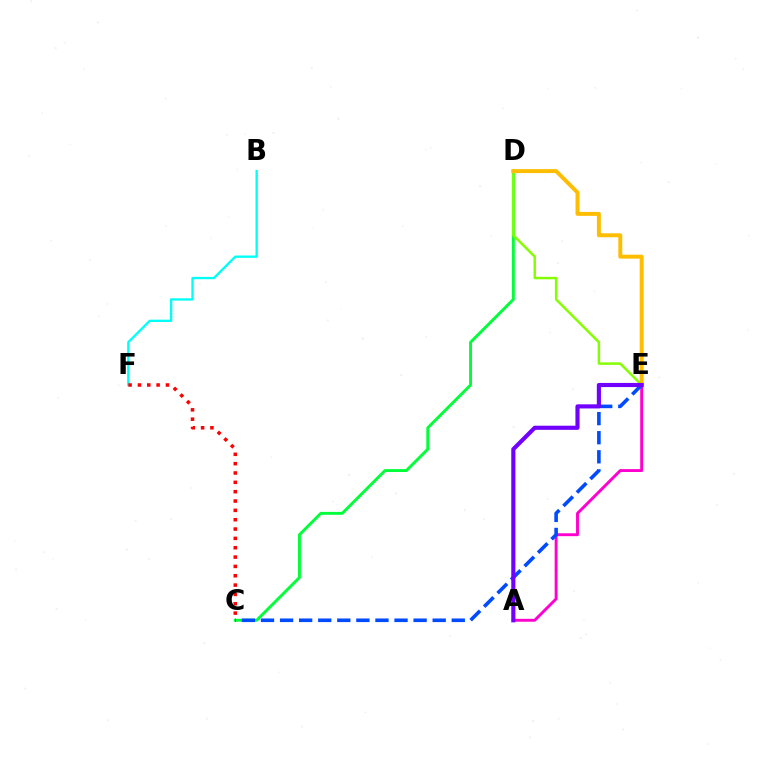{('B', 'F'): [{'color': '#00fff6', 'line_style': 'solid', 'thickness': 1.68}], ('C', 'D'): [{'color': '#00ff39', 'line_style': 'solid', 'thickness': 2.1}], ('D', 'E'): [{'color': '#84ff00', 'line_style': 'solid', 'thickness': 1.78}, {'color': '#ffbd00', 'line_style': 'solid', 'thickness': 2.84}], ('A', 'E'): [{'color': '#ff00cf', 'line_style': 'solid', 'thickness': 2.09}, {'color': '#7200ff', 'line_style': 'solid', 'thickness': 2.98}], ('C', 'E'): [{'color': '#004bff', 'line_style': 'dashed', 'thickness': 2.59}], ('C', 'F'): [{'color': '#ff0000', 'line_style': 'dotted', 'thickness': 2.54}]}